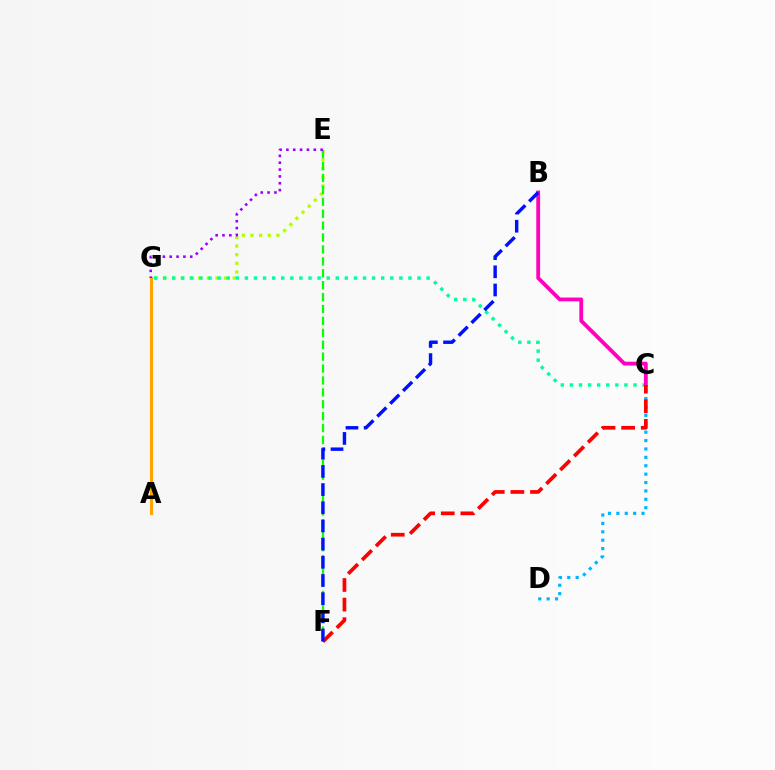{('E', 'G'): [{'color': '#b3ff00', 'line_style': 'dotted', 'thickness': 2.35}, {'color': '#9b00ff', 'line_style': 'dotted', 'thickness': 1.86}], ('E', 'F'): [{'color': '#08ff00', 'line_style': 'dashed', 'thickness': 1.62}], ('C', 'D'): [{'color': '#00b5ff', 'line_style': 'dotted', 'thickness': 2.28}], ('C', 'G'): [{'color': '#00ff9d', 'line_style': 'dotted', 'thickness': 2.47}], ('A', 'G'): [{'color': '#ffa500', 'line_style': 'solid', 'thickness': 2.23}], ('B', 'C'): [{'color': '#ff00bd', 'line_style': 'solid', 'thickness': 2.75}], ('C', 'F'): [{'color': '#ff0000', 'line_style': 'dashed', 'thickness': 2.66}], ('B', 'F'): [{'color': '#0010ff', 'line_style': 'dashed', 'thickness': 2.47}]}